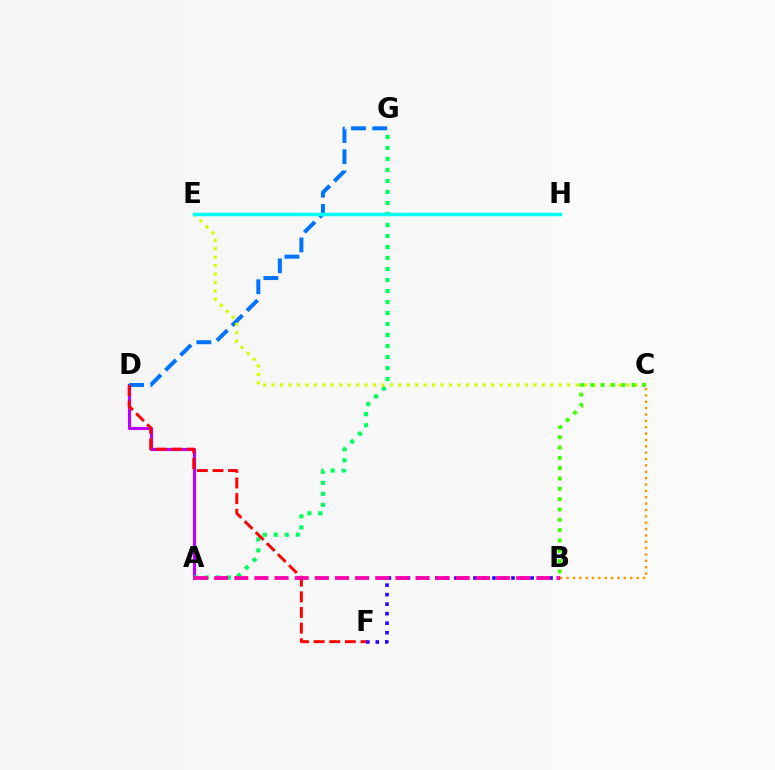{('A', 'D'): [{'color': '#b900ff', 'line_style': 'solid', 'thickness': 2.26}], ('D', 'G'): [{'color': '#0074ff', 'line_style': 'dashed', 'thickness': 2.88}], ('A', 'G'): [{'color': '#00ff5c', 'line_style': 'dotted', 'thickness': 2.99}], ('B', 'F'): [{'color': '#2500ff', 'line_style': 'dotted', 'thickness': 2.58}], ('B', 'C'): [{'color': '#ff9400', 'line_style': 'dotted', 'thickness': 1.73}, {'color': '#3dff00', 'line_style': 'dotted', 'thickness': 2.8}], ('D', 'F'): [{'color': '#ff0000', 'line_style': 'dashed', 'thickness': 2.12}], ('A', 'B'): [{'color': '#ff00ac', 'line_style': 'dashed', 'thickness': 2.74}], ('C', 'E'): [{'color': '#d1ff00', 'line_style': 'dotted', 'thickness': 2.29}], ('E', 'H'): [{'color': '#00fff6', 'line_style': 'solid', 'thickness': 2.5}]}